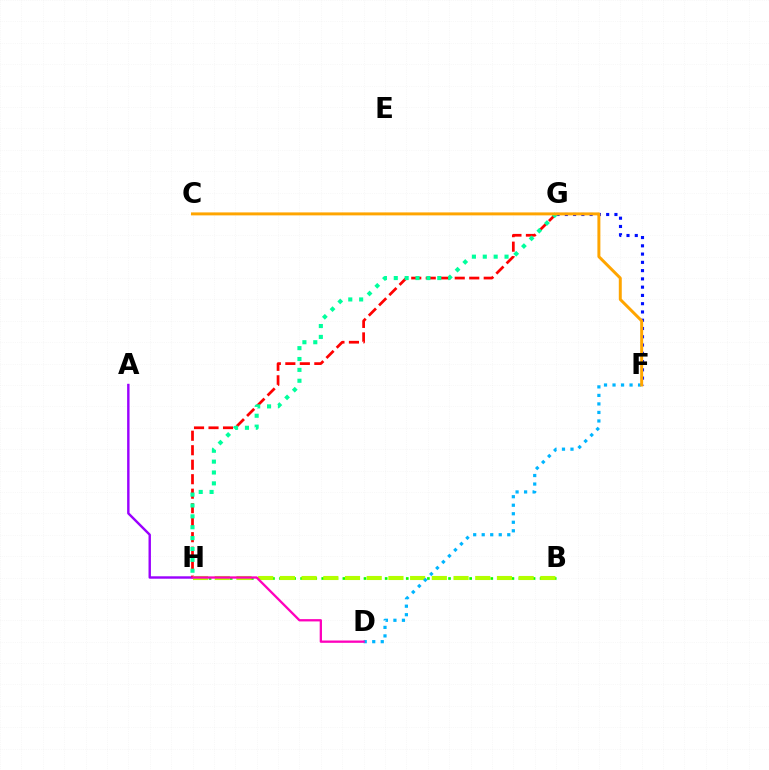{('F', 'G'): [{'color': '#0010ff', 'line_style': 'dotted', 'thickness': 2.25}], ('B', 'H'): [{'color': '#08ff00', 'line_style': 'dotted', 'thickness': 1.91}, {'color': '#b3ff00', 'line_style': 'dashed', 'thickness': 2.95}], ('A', 'H'): [{'color': '#9b00ff', 'line_style': 'solid', 'thickness': 1.74}], ('G', 'H'): [{'color': '#ff0000', 'line_style': 'dashed', 'thickness': 1.97}, {'color': '#00ff9d', 'line_style': 'dotted', 'thickness': 2.95}], ('D', 'F'): [{'color': '#00b5ff', 'line_style': 'dotted', 'thickness': 2.31}], ('C', 'F'): [{'color': '#ffa500', 'line_style': 'solid', 'thickness': 2.14}], ('D', 'H'): [{'color': '#ff00bd', 'line_style': 'solid', 'thickness': 1.65}]}